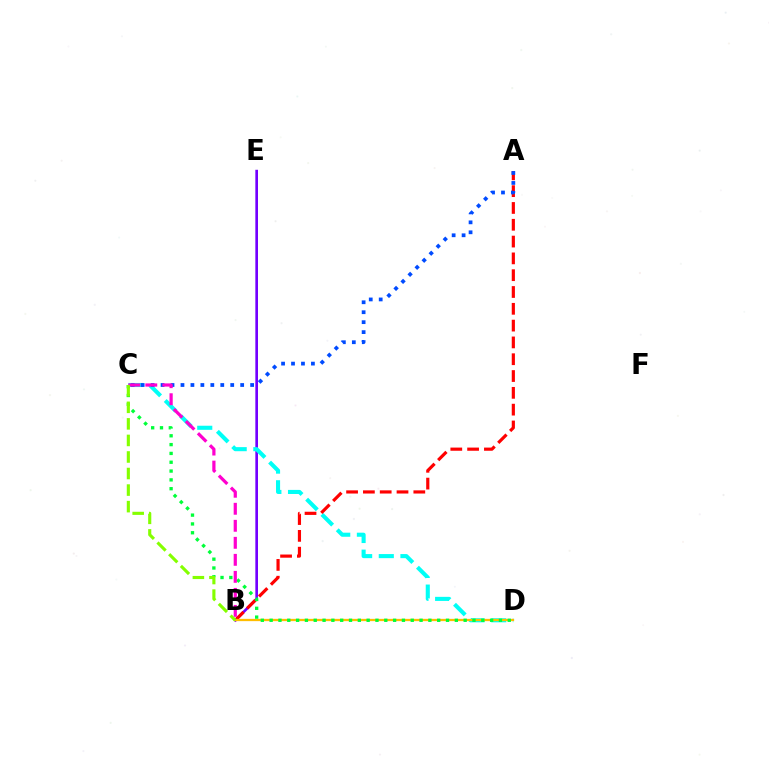{('B', 'E'): [{'color': '#7200ff', 'line_style': 'solid', 'thickness': 1.91}], ('C', 'D'): [{'color': '#00fff6', 'line_style': 'dashed', 'thickness': 2.94}, {'color': '#00ff39', 'line_style': 'dotted', 'thickness': 2.4}], ('A', 'B'): [{'color': '#ff0000', 'line_style': 'dashed', 'thickness': 2.28}], ('B', 'D'): [{'color': '#ffbd00', 'line_style': 'solid', 'thickness': 1.65}], ('A', 'C'): [{'color': '#004bff', 'line_style': 'dotted', 'thickness': 2.7}], ('B', 'C'): [{'color': '#ff00cf', 'line_style': 'dashed', 'thickness': 2.31}, {'color': '#84ff00', 'line_style': 'dashed', 'thickness': 2.25}]}